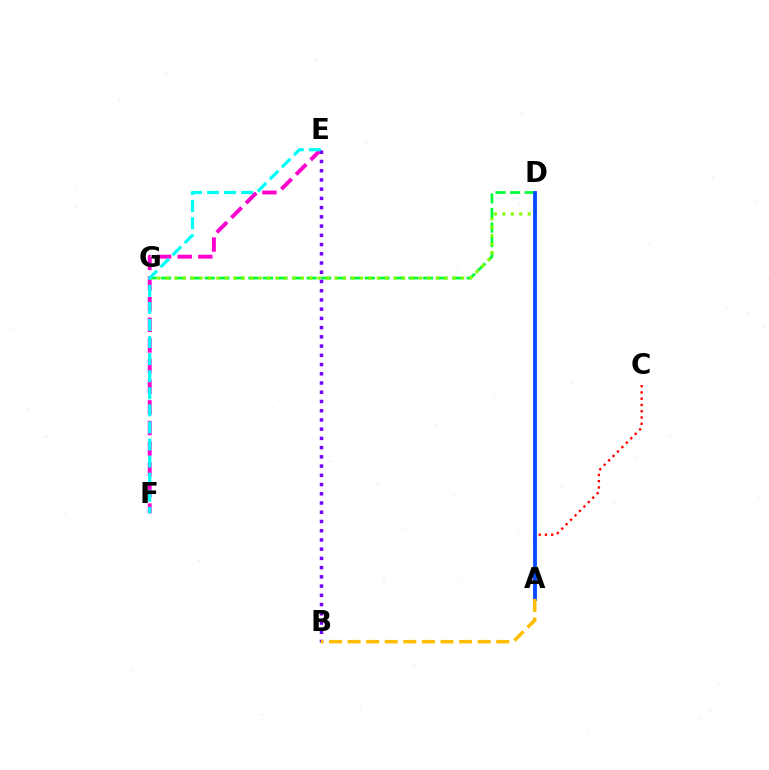{('A', 'C'): [{'color': '#ff0000', 'line_style': 'dotted', 'thickness': 1.7}], ('E', 'F'): [{'color': '#ff00cf', 'line_style': 'dashed', 'thickness': 2.8}, {'color': '#00fff6', 'line_style': 'dashed', 'thickness': 2.32}], ('D', 'G'): [{'color': '#00ff39', 'line_style': 'dashed', 'thickness': 1.98}, {'color': '#84ff00', 'line_style': 'dotted', 'thickness': 2.29}], ('A', 'D'): [{'color': '#004bff', 'line_style': 'solid', 'thickness': 2.73}], ('B', 'E'): [{'color': '#7200ff', 'line_style': 'dotted', 'thickness': 2.51}], ('A', 'B'): [{'color': '#ffbd00', 'line_style': 'dashed', 'thickness': 2.52}]}